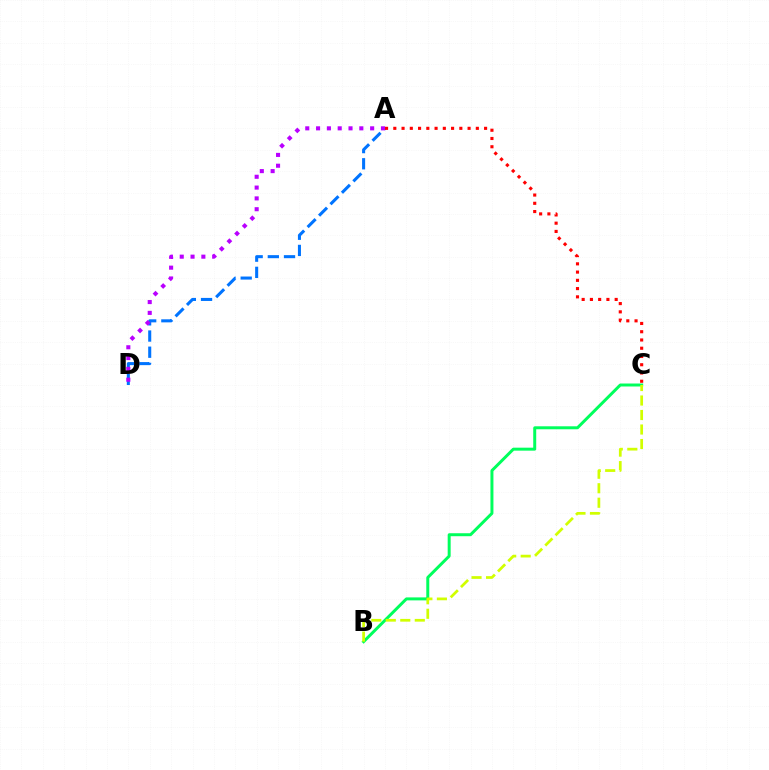{('A', 'D'): [{'color': '#0074ff', 'line_style': 'dashed', 'thickness': 2.2}, {'color': '#b900ff', 'line_style': 'dotted', 'thickness': 2.94}], ('B', 'C'): [{'color': '#00ff5c', 'line_style': 'solid', 'thickness': 2.15}, {'color': '#d1ff00', 'line_style': 'dashed', 'thickness': 1.97}], ('A', 'C'): [{'color': '#ff0000', 'line_style': 'dotted', 'thickness': 2.24}]}